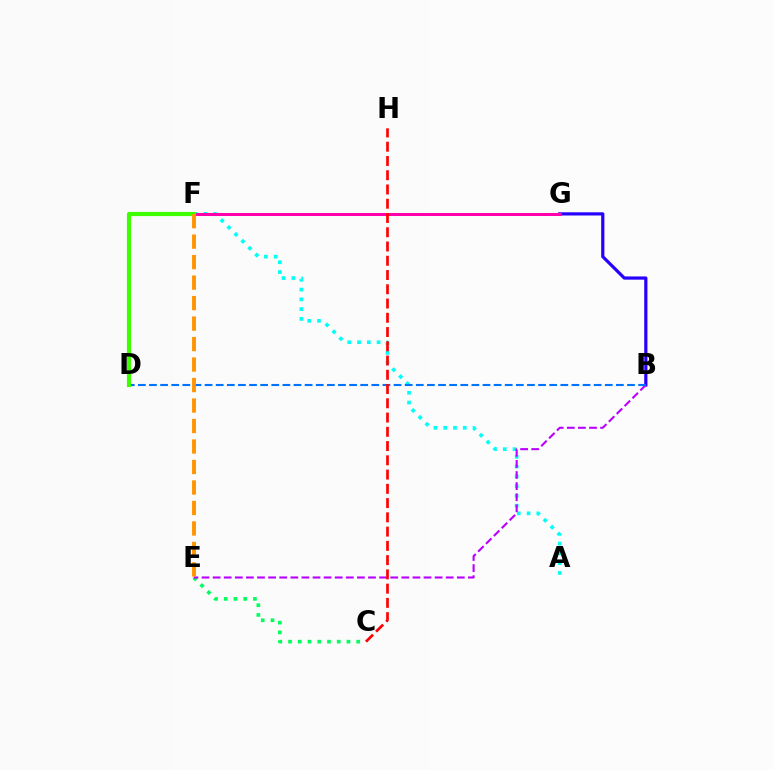{('B', 'G'): [{'color': '#2500ff', 'line_style': 'solid', 'thickness': 2.3}], ('C', 'E'): [{'color': '#00ff5c', 'line_style': 'dotted', 'thickness': 2.65}], ('F', 'G'): [{'color': '#d1ff00', 'line_style': 'solid', 'thickness': 1.81}, {'color': '#ff00ac', 'line_style': 'solid', 'thickness': 2.17}], ('A', 'F'): [{'color': '#00fff6', 'line_style': 'dotted', 'thickness': 2.65}], ('B', 'E'): [{'color': '#b900ff', 'line_style': 'dashed', 'thickness': 1.51}], ('B', 'D'): [{'color': '#0074ff', 'line_style': 'dashed', 'thickness': 1.51}], ('C', 'H'): [{'color': '#ff0000', 'line_style': 'dashed', 'thickness': 1.94}], ('D', 'F'): [{'color': '#3dff00', 'line_style': 'solid', 'thickness': 2.99}], ('E', 'F'): [{'color': '#ff9400', 'line_style': 'dashed', 'thickness': 2.78}]}